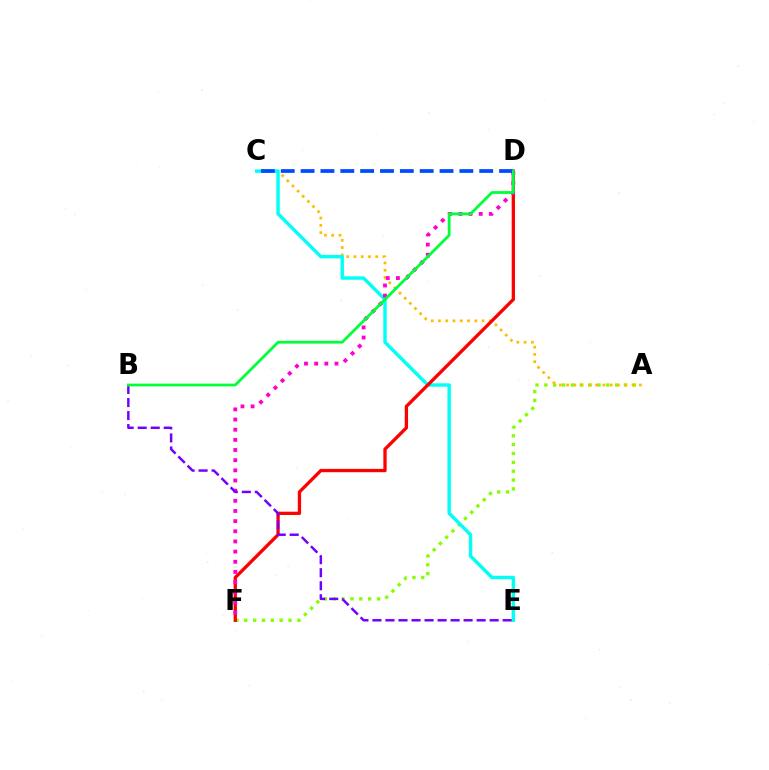{('A', 'F'): [{'color': '#84ff00', 'line_style': 'dotted', 'thickness': 2.4}], ('A', 'C'): [{'color': '#ffbd00', 'line_style': 'dotted', 'thickness': 1.98}], ('C', 'E'): [{'color': '#00fff6', 'line_style': 'solid', 'thickness': 2.45}], ('D', 'F'): [{'color': '#ff0000', 'line_style': 'solid', 'thickness': 2.37}, {'color': '#ff00cf', 'line_style': 'dotted', 'thickness': 2.76}], ('C', 'D'): [{'color': '#004bff', 'line_style': 'dashed', 'thickness': 2.7}], ('B', 'E'): [{'color': '#7200ff', 'line_style': 'dashed', 'thickness': 1.77}], ('B', 'D'): [{'color': '#00ff39', 'line_style': 'solid', 'thickness': 2.0}]}